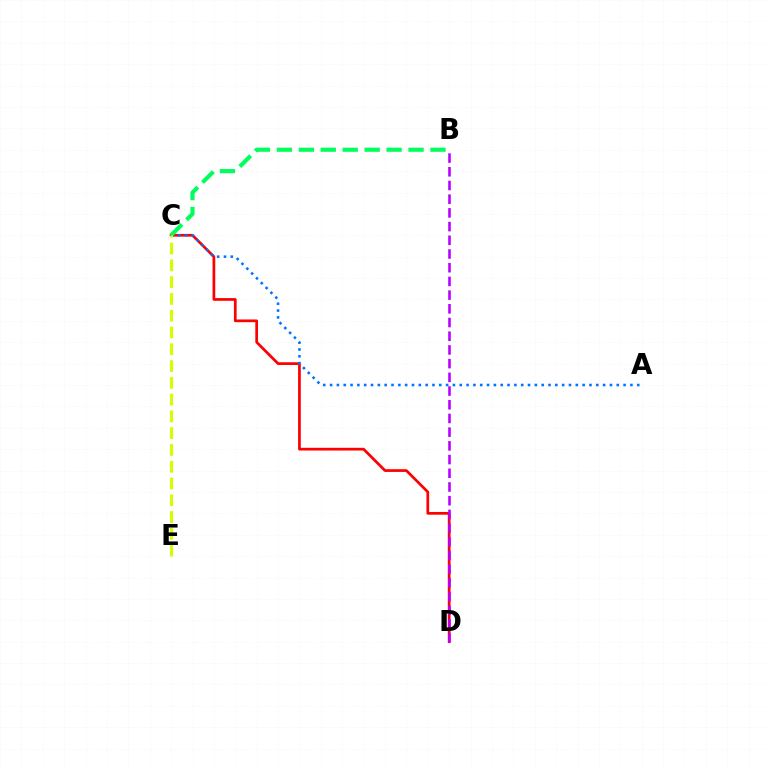{('C', 'D'): [{'color': '#ff0000', 'line_style': 'solid', 'thickness': 1.96}], ('A', 'C'): [{'color': '#0074ff', 'line_style': 'dotted', 'thickness': 1.85}], ('B', 'C'): [{'color': '#00ff5c', 'line_style': 'dashed', 'thickness': 2.98}], ('B', 'D'): [{'color': '#b900ff', 'line_style': 'dashed', 'thickness': 1.86}], ('C', 'E'): [{'color': '#d1ff00', 'line_style': 'dashed', 'thickness': 2.28}]}